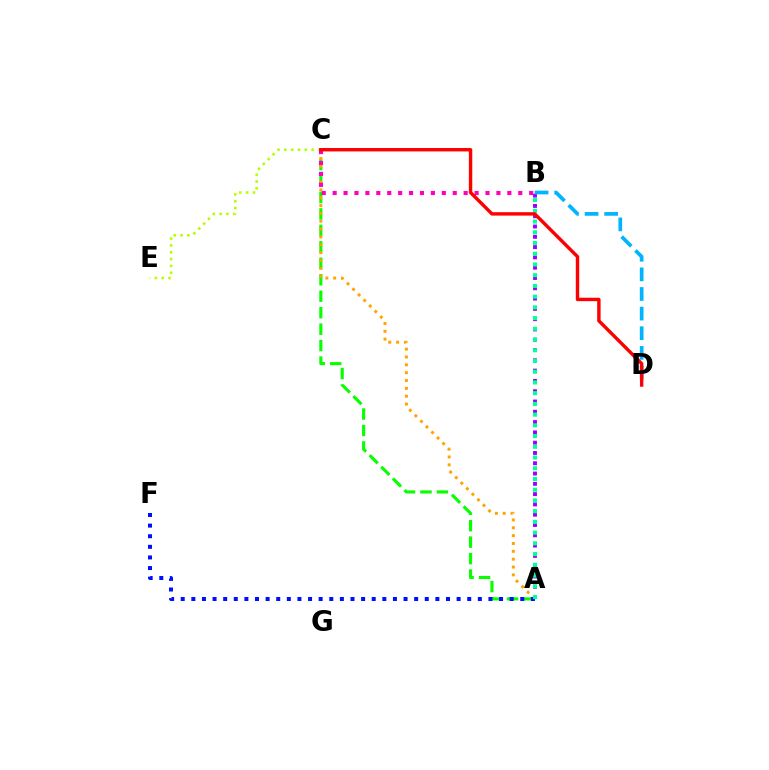{('A', 'C'): [{'color': '#08ff00', 'line_style': 'dashed', 'thickness': 2.24}, {'color': '#ffa500', 'line_style': 'dotted', 'thickness': 2.13}], ('C', 'E'): [{'color': '#b3ff00', 'line_style': 'dotted', 'thickness': 1.86}], ('A', 'B'): [{'color': '#9b00ff', 'line_style': 'dotted', 'thickness': 2.8}, {'color': '#00ff9d', 'line_style': 'dotted', 'thickness': 2.91}], ('A', 'F'): [{'color': '#0010ff', 'line_style': 'dotted', 'thickness': 2.88}], ('B', 'D'): [{'color': '#00b5ff', 'line_style': 'dashed', 'thickness': 2.66}], ('B', 'C'): [{'color': '#ff00bd', 'line_style': 'dotted', 'thickness': 2.97}], ('C', 'D'): [{'color': '#ff0000', 'line_style': 'solid', 'thickness': 2.46}]}